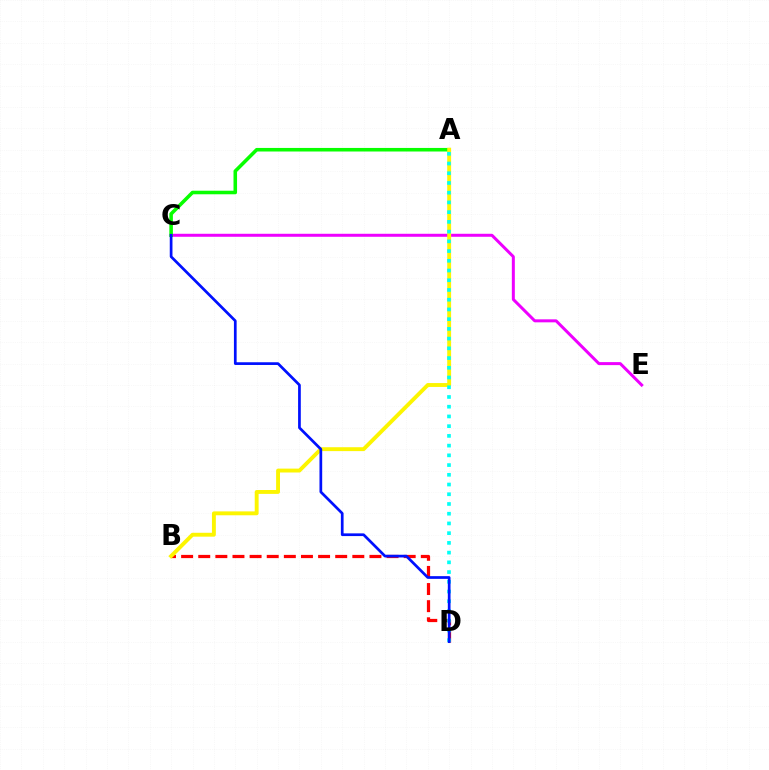{('B', 'D'): [{'color': '#ff0000', 'line_style': 'dashed', 'thickness': 2.33}], ('C', 'E'): [{'color': '#ee00ff', 'line_style': 'solid', 'thickness': 2.16}], ('A', 'C'): [{'color': '#08ff00', 'line_style': 'solid', 'thickness': 2.56}], ('A', 'B'): [{'color': '#fcf500', 'line_style': 'solid', 'thickness': 2.8}], ('A', 'D'): [{'color': '#00fff6', 'line_style': 'dotted', 'thickness': 2.64}], ('C', 'D'): [{'color': '#0010ff', 'line_style': 'solid', 'thickness': 1.95}]}